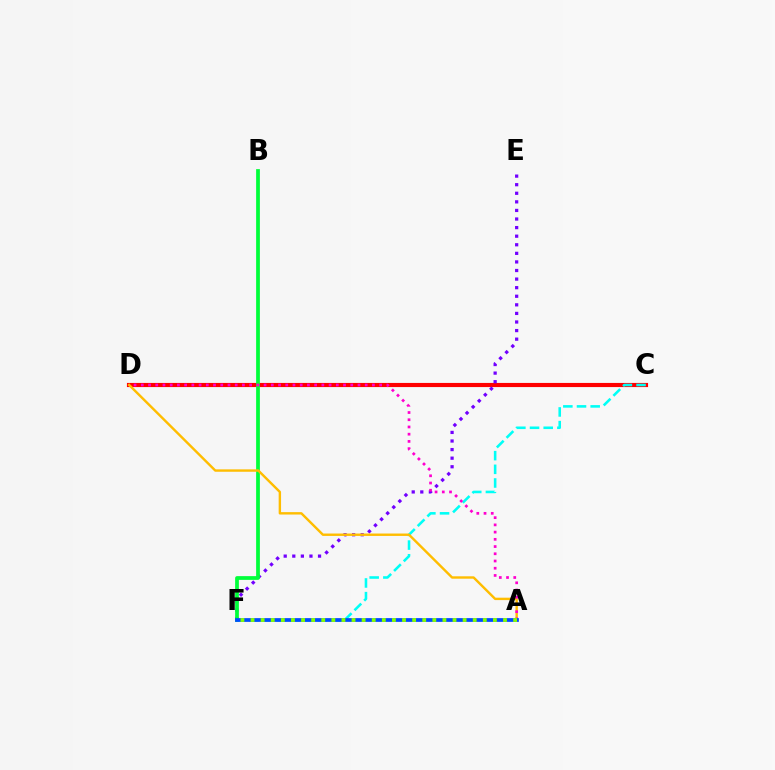{('C', 'D'): [{'color': '#ff0000', 'line_style': 'solid', 'thickness': 2.97}], ('E', 'F'): [{'color': '#7200ff', 'line_style': 'dotted', 'thickness': 2.33}], ('B', 'F'): [{'color': '#00ff39', 'line_style': 'solid', 'thickness': 2.7}], ('C', 'F'): [{'color': '#00fff6', 'line_style': 'dashed', 'thickness': 1.86}], ('A', 'D'): [{'color': '#ffbd00', 'line_style': 'solid', 'thickness': 1.73}, {'color': '#ff00cf', 'line_style': 'dotted', 'thickness': 1.96}], ('A', 'F'): [{'color': '#004bff', 'line_style': 'solid', 'thickness': 2.69}, {'color': '#84ff00', 'line_style': 'dotted', 'thickness': 2.74}]}